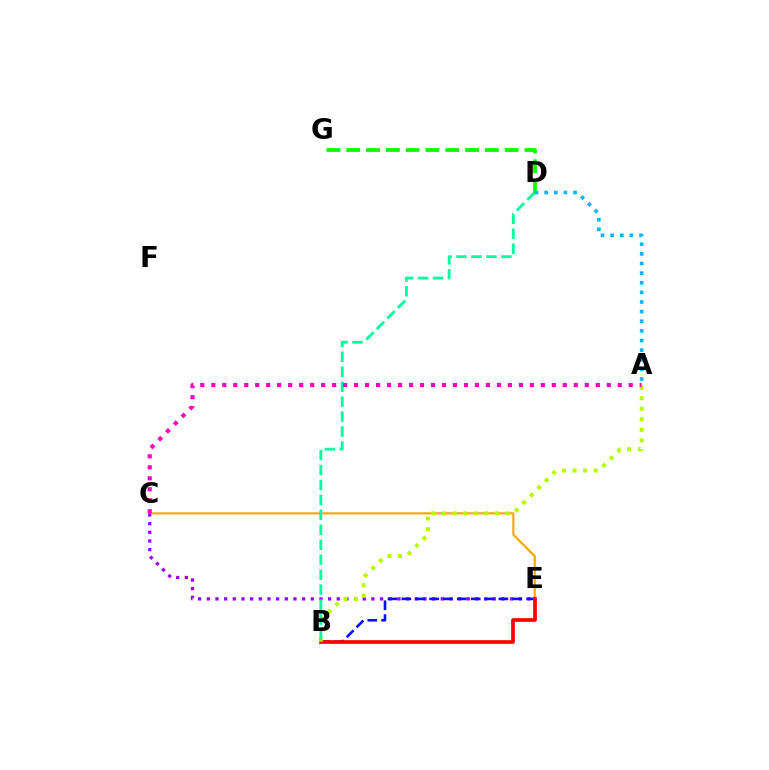{('C', 'E'): [{'color': '#ffa500', 'line_style': 'solid', 'thickness': 1.53}, {'color': '#9b00ff', 'line_style': 'dotted', 'thickness': 2.35}], ('B', 'E'): [{'color': '#0010ff', 'line_style': 'dashed', 'thickness': 1.88}, {'color': '#ff0000', 'line_style': 'solid', 'thickness': 2.66}], ('A', 'B'): [{'color': '#b3ff00', 'line_style': 'dotted', 'thickness': 2.88}], ('B', 'D'): [{'color': '#00ff9d', 'line_style': 'dashed', 'thickness': 2.03}], ('D', 'G'): [{'color': '#08ff00', 'line_style': 'dashed', 'thickness': 2.69}], ('A', 'D'): [{'color': '#00b5ff', 'line_style': 'dotted', 'thickness': 2.61}], ('A', 'C'): [{'color': '#ff00bd', 'line_style': 'dotted', 'thickness': 2.98}]}